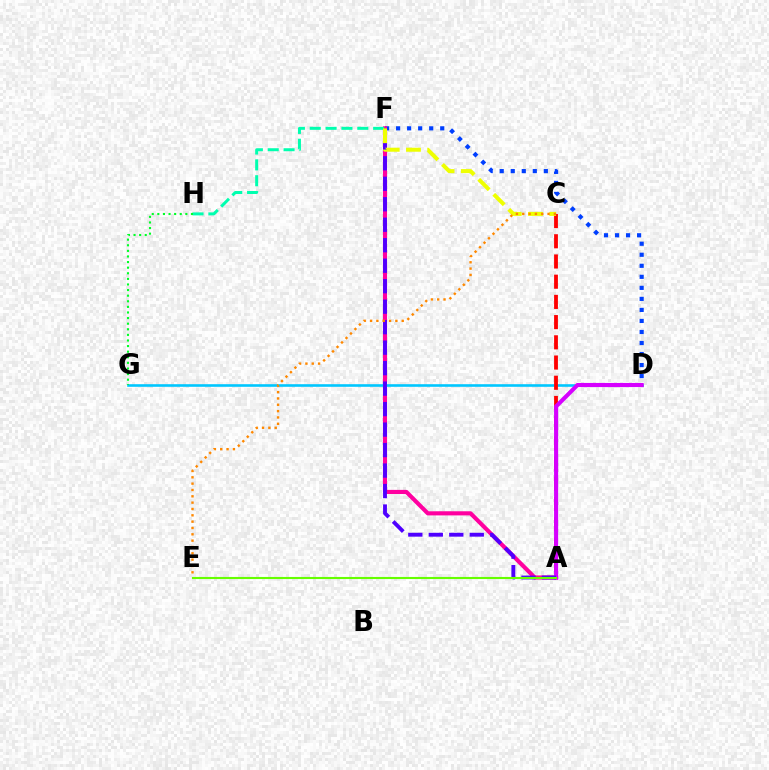{('D', 'F'): [{'color': '#003fff', 'line_style': 'dotted', 'thickness': 3.0}], ('A', 'F'): [{'color': '#ff00a0', 'line_style': 'solid', 'thickness': 2.97}, {'color': '#4f00ff', 'line_style': 'dashed', 'thickness': 2.78}], ('D', 'G'): [{'color': '#00c7ff', 'line_style': 'solid', 'thickness': 1.88}], ('A', 'C'): [{'color': '#ff0000', 'line_style': 'dashed', 'thickness': 2.75}], ('A', 'D'): [{'color': '#d600ff', 'line_style': 'solid', 'thickness': 2.95}], ('F', 'H'): [{'color': '#00ffaf', 'line_style': 'dashed', 'thickness': 2.15}], ('C', 'F'): [{'color': '#eeff00', 'line_style': 'dashed', 'thickness': 2.88}], ('G', 'H'): [{'color': '#00ff27', 'line_style': 'dotted', 'thickness': 1.52}], ('A', 'E'): [{'color': '#66ff00', 'line_style': 'solid', 'thickness': 1.52}], ('C', 'E'): [{'color': '#ff8800', 'line_style': 'dotted', 'thickness': 1.72}]}